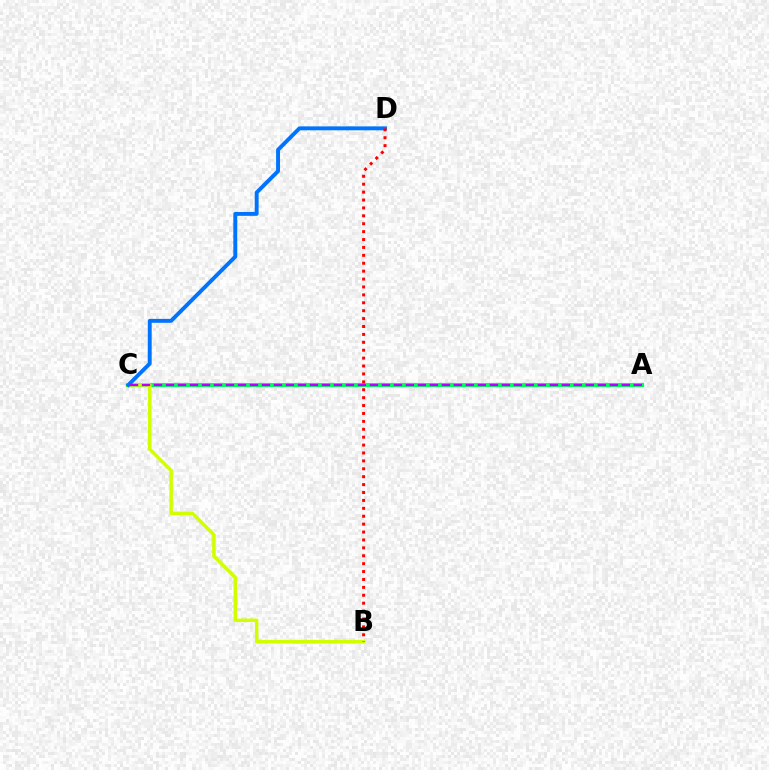{('A', 'C'): [{'color': '#00ff5c', 'line_style': 'solid', 'thickness': 2.96}, {'color': '#b900ff', 'line_style': 'dashed', 'thickness': 1.63}], ('B', 'C'): [{'color': '#d1ff00', 'line_style': 'solid', 'thickness': 2.52}], ('C', 'D'): [{'color': '#0074ff', 'line_style': 'solid', 'thickness': 2.82}], ('B', 'D'): [{'color': '#ff0000', 'line_style': 'dotted', 'thickness': 2.15}]}